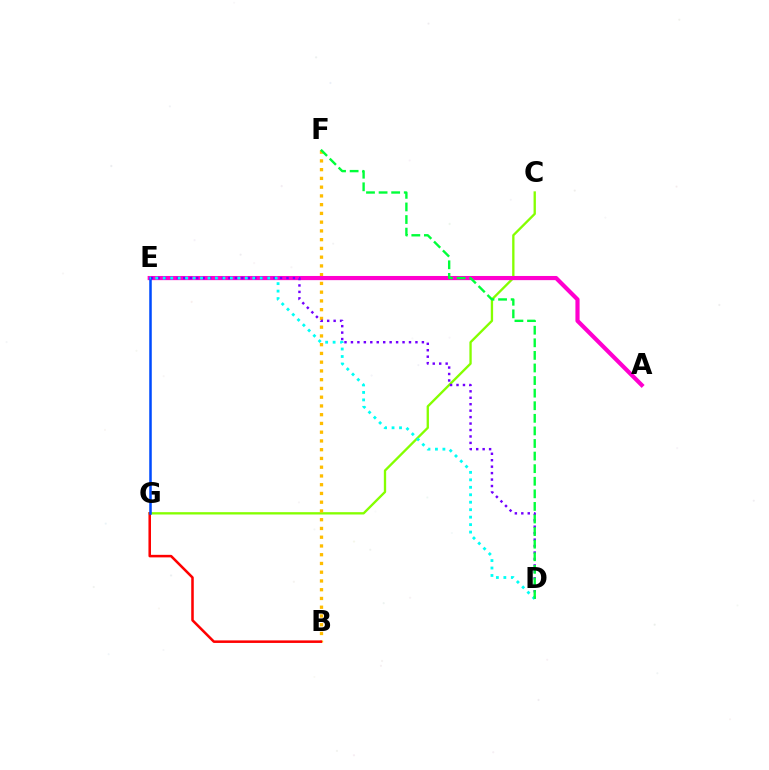{('C', 'G'): [{'color': '#84ff00', 'line_style': 'solid', 'thickness': 1.68}], ('B', 'F'): [{'color': '#ffbd00', 'line_style': 'dotted', 'thickness': 2.38}], ('A', 'E'): [{'color': '#ff00cf', 'line_style': 'solid', 'thickness': 3.0}], ('D', 'E'): [{'color': '#7200ff', 'line_style': 'dotted', 'thickness': 1.75}, {'color': '#00fff6', 'line_style': 'dotted', 'thickness': 2.03}], ('B', 'G'): [{'color': '#ff0000', 'line_style': 'solid', 'thickness': 1.83}], ('E', 'G'): [{'color': '#004bff', 'line_style': 'solid', 'thickness': 1.82}], ('D', 'F'): [{'color': '#00ff39', 'line_style': 'dashed', 'thickness': 1.71}]}